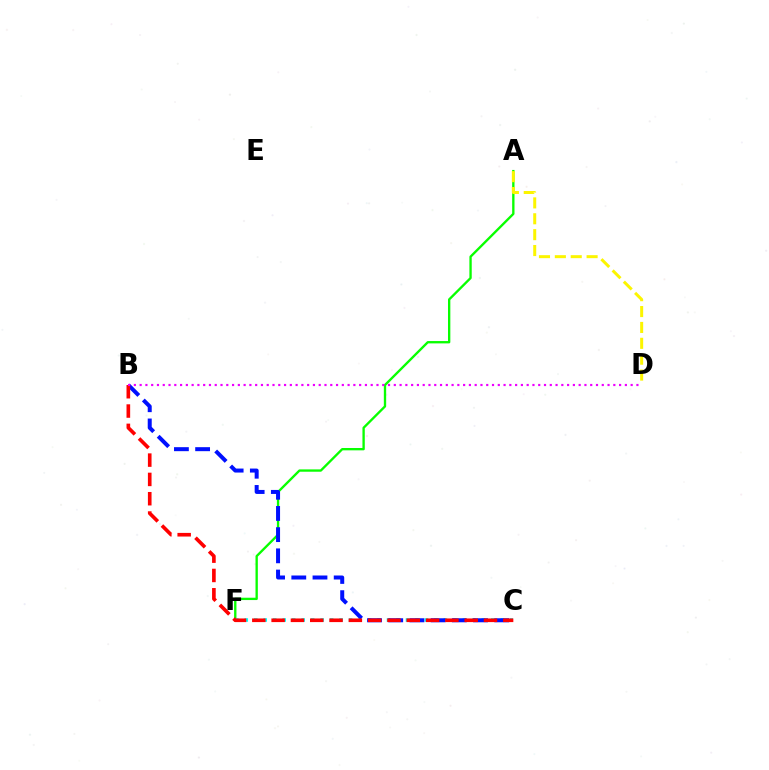{('A', 'F'): [{'color': '#08ff00', 'line_style': 'solid', 'thickness': 1.68}], ('C', 'F'): [{'color': '#00fff6', 'line_style': 'dotted', 'thickness': 2.58}], ('B', 'C'): [{'color': '#0010ff', 'line_style': 'dashed', 'thickness': 2.88}, {'color': '#ff0000', 'line_style': 'dashed', 'thickness': 2.62}], ('A', 'D'): [{'color': '#fcf500', 'line_style': 'dashed', 'thickness': 2.16}], ('B', 'D'): [{'color': '#ee00ff', 'line_style': 'dotted', 'thickness': 1.57}]}